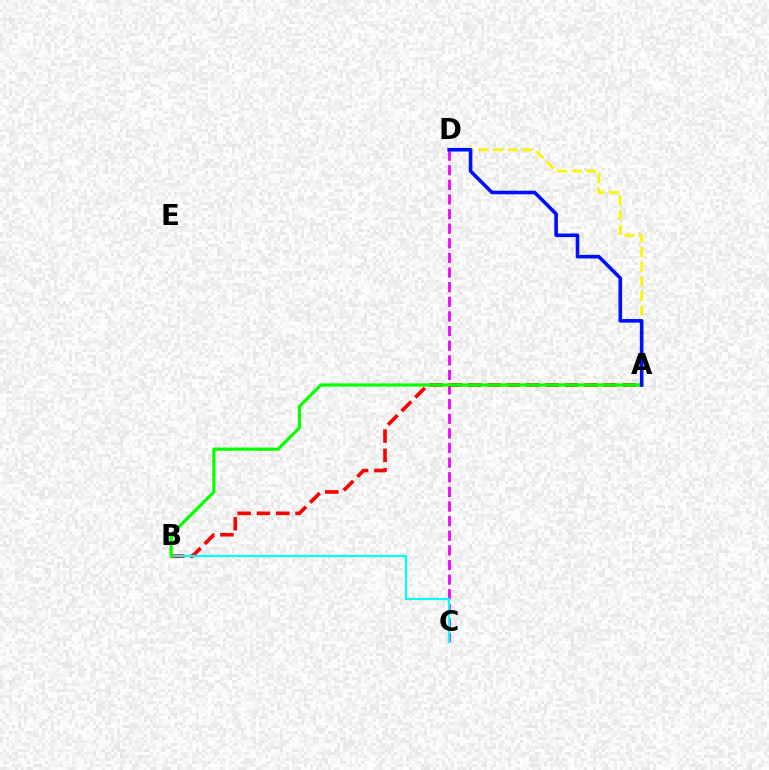{('C', 'D'): [{'color': '#ee00ff', 'line_style': 'dashed', 'thickness': 1.99}], ('A', 'D'): [{'color': '#fcf500', 'line_style': 'dashed', 'thickness': 1.98}, {'color': '#0010ff', 'line_style': 'solid', 'thickness': 2.59}], ('A', 'B'): [{'color': '#ff0000', 'line_style': 'dashed', 'thickness': 2.62}, {'color': '#08ff00', 'line_style': 'solid', 'thickness': 2.3}], ('B', 'C'): [{'color': '#00fff6', 'line_style': 'solid', 'thickness': 1.56}]}